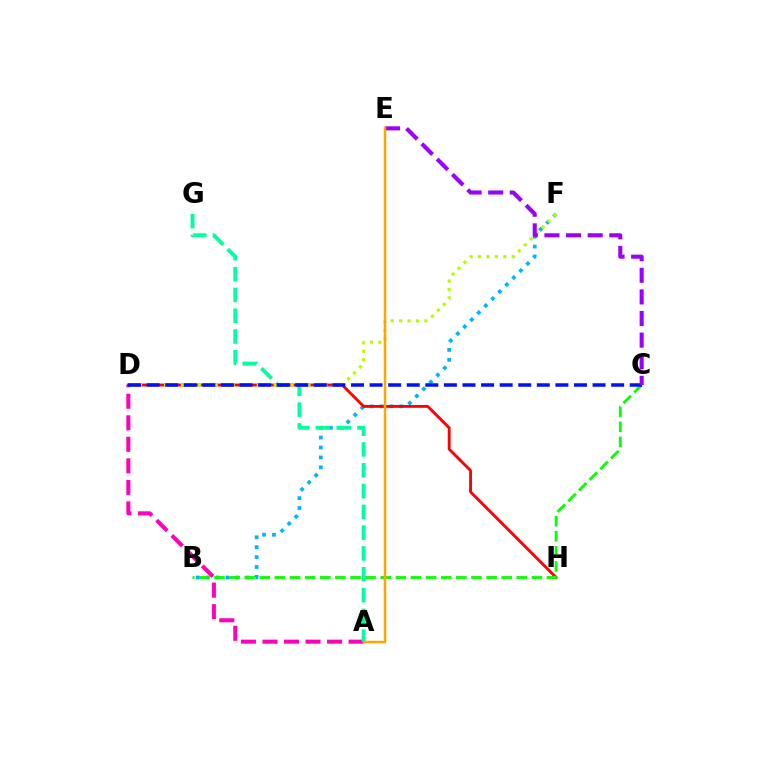{('A', 'D'): [{'color': '#ff00bd', 'line_style': 'dashed', 'thickness': 2.92}], ('B', 'F'): [{'color': '#00b5ff', 'line_style': 'dotted', 'thickness': 2.69}], ('A', 'G'): [{'color': '#00ff9d', 'line_style': 'dashed', 'thickness': 2.83}], ('D', 'H'): [{'color': '#ff0000', 'line_style': 'solid', 'thickness': 2.07}], ('D', 'F'): [{'color': '#b3ff00', 'line_style': 'dotted', 'thickness': 2.29}], ('B', 'C'): [{'color': '#08ff00', 'line_style': 'dashed', 'thickness': 2.05}], ('C', 'D'): [{'color': '#0010ff', 'line_style': 'dashed', 'thickness': 2.52}], ('C', 'E'): [{'color': '#9b00ff', 'line_style': 'dashed', 'thickness': 2.94}], ('A', 'E'): [{'color': '#ffa500', 'line_style': 'solid', 'thickness': 1.8}]}